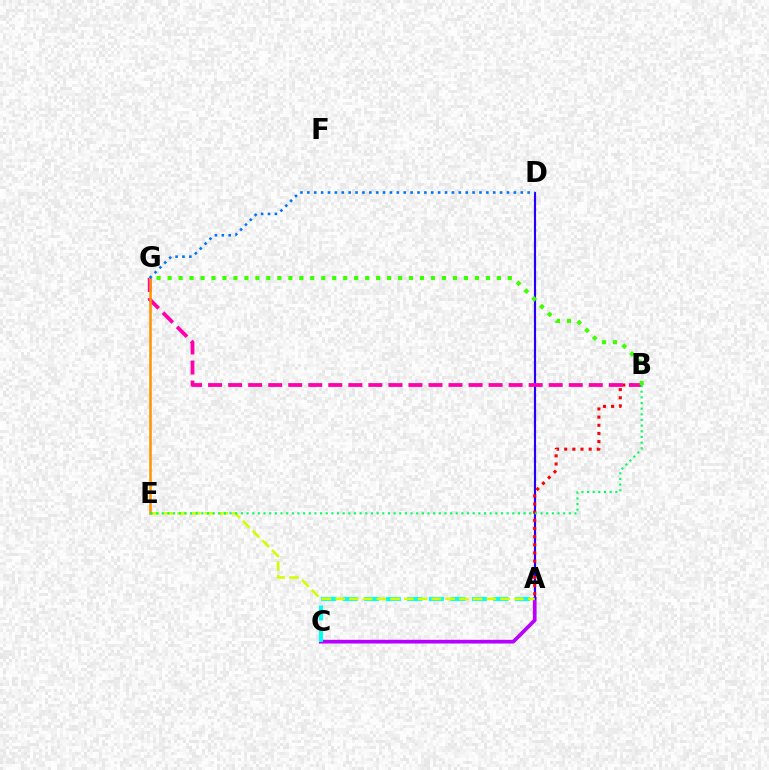{('A', 'C'): [{'color': '#b900ff', 'line_style': 'solid', 'thickness': 2.68}, {'color': '#00fff6', 'line_style': 'dashed', 'thickness': 2.93}], ('A', 'D'): [{'color': '#2500ff', 'line_style': 'solid', 'thickness': 1.55}], ('A', 'B'): [{'color': '#ff0000', 'line_style': 'dotted', 'thickness': 2.21}], ('B', 'G'): [{'color': '#ff00ac', 'line_style': 'dashed', 'thickness': 2.72}, {'color': '#3dff00', 'line_style': 'dotted', 'thickness': 2.98}], ('A', 'E'): [{'color': '#d1ff00', 'line_style': 'dashed', 'thickness': 1.87}], ('E', 'G'): [{'color': '#ff9400', 'line_style': 'solid', 'thickness': 1.83}], ('D', 'G'): [{'color': '#0074ff', 'line_style': 'dotted', 'thickness': 1.87}], ('B', 'E'): [{'color': '#00ff5c', 'line_style': 'dotted', 'thickness': 1.54}]}